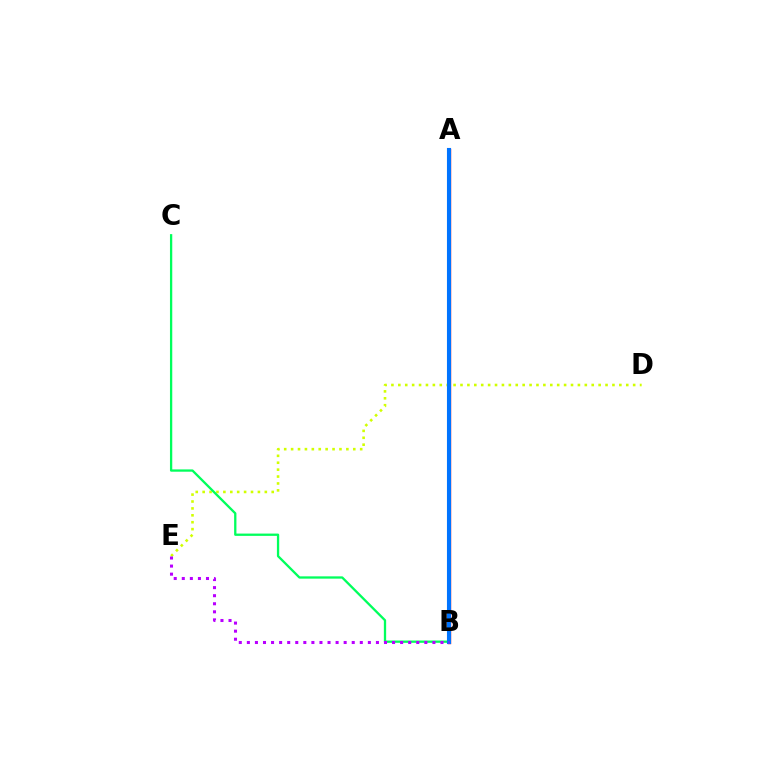{('D', 'E'): [{'color': '#d1ff00', 'line_style': 'dotted', 'thickness': 1.88}], ('A', 'B'): [{'color': '#ff0000', 'line_style': 'solid', 'thickness': 2.43}, {'color': '#0074ff', 'line_style': 'solid', 'thickness': 2.95}], ('B', 'C'): [{'color': '#00ff5c', 'line_style': 'solid', 'thickness': 1.65}], ('B', 'E'): [{'color': '#b900ff', 'line_style': 'dotted', 'thickness': 2.19}]}